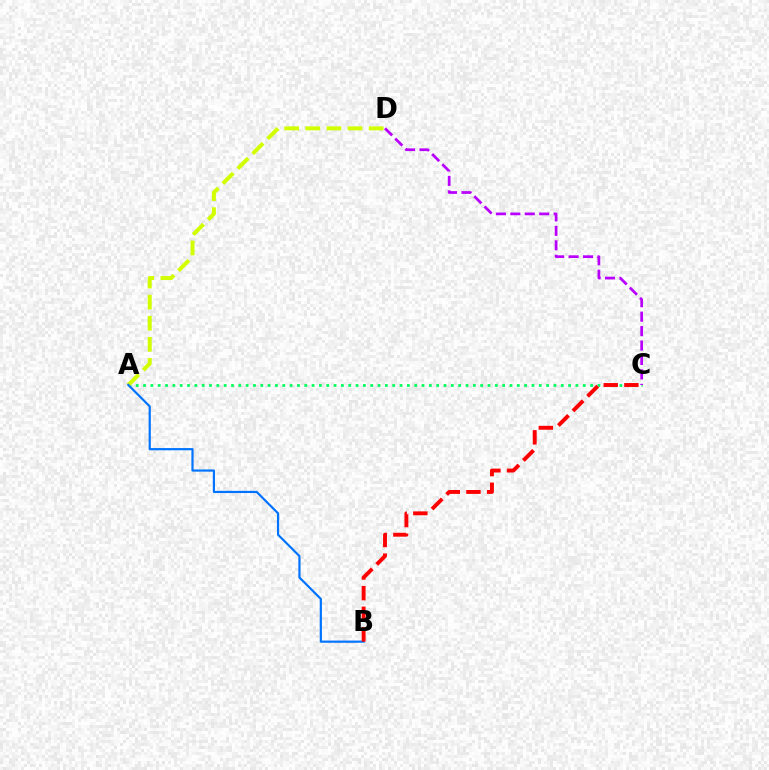{('A', 'C'): [{'color': '#00ff5c', 'line_style': 'dotted', 'thickness': 1.99}], ('A', 'D'): [{'color': '#d1ff00', 'line_style': 'dashed', 'thickness': 2.87}], ('A', 'B'): [{'color': '#0074ff', 'line_style': 'solid', 'thickness': 1.58}], ('B', 'C'): [{'color': '#ff0000', 'line_style': 'dashed', 'thickness': 2.81}], ('C', 'D'): [{'color': '#b900ff', 'line_style': 'dashed', 'thickness': 1.96}]}